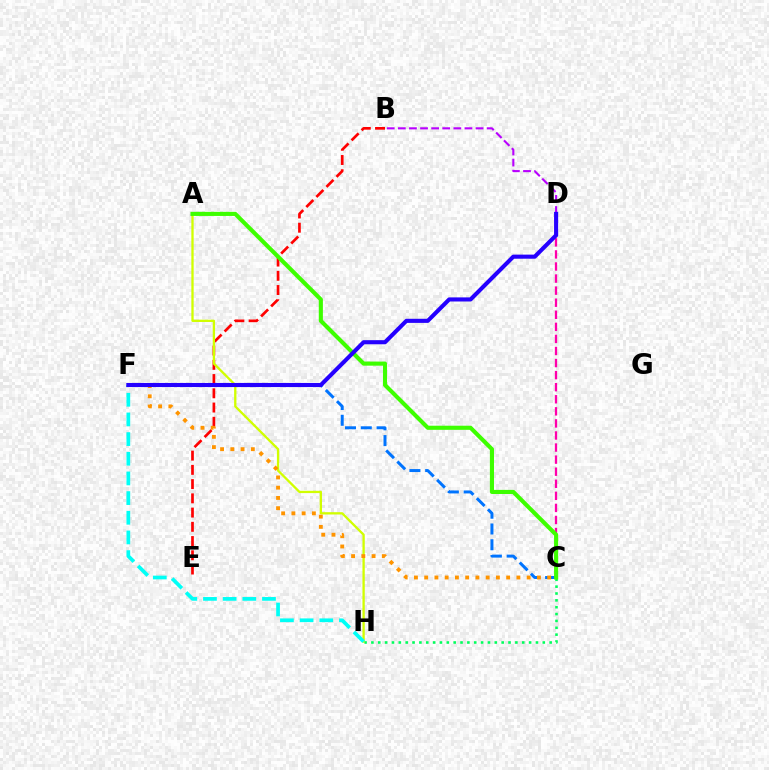{('B', 'E'): [{'color': '#ff0000', 'line_style': 'dashed', 'thickness': 1.93}], ('A', 'H'): [{'color': '#d1ff00', 'line_style': 'solid', 'thickness': 1.66}], ('C', 'F'): [{'color': '#0074ff', 'line_style': 'dashed', 'thickness': 2.14}, {'color': '#ff9400', 'line_style': 'dotted', 'thickness': 2.78}], ('C', 'H'): [{'color': '#00ff5c', 'line_style': 'dotted', 'thickness': 1.86}], ('B', 'D'): [{'color': '#b900ff', 'line_style': 'dashed', 'thickness': 1.51}], ('C', 'D'): [{'color': '#ff00ac', 'line_style': 'dashed', 'thickness': 1.64}], ('A', 'C'): [{'color': '#3dff00', 'line_style': 'solid', 'thickness': 2.96}], ('F', 'H'): [{'color': '#00fff6', 'line_style': 'dashed', 'thickness': 2.67}], ('D', 'F'): [{'color': '#2500ff', 'line_style': 'solid', 'thickness': 2.95}]}